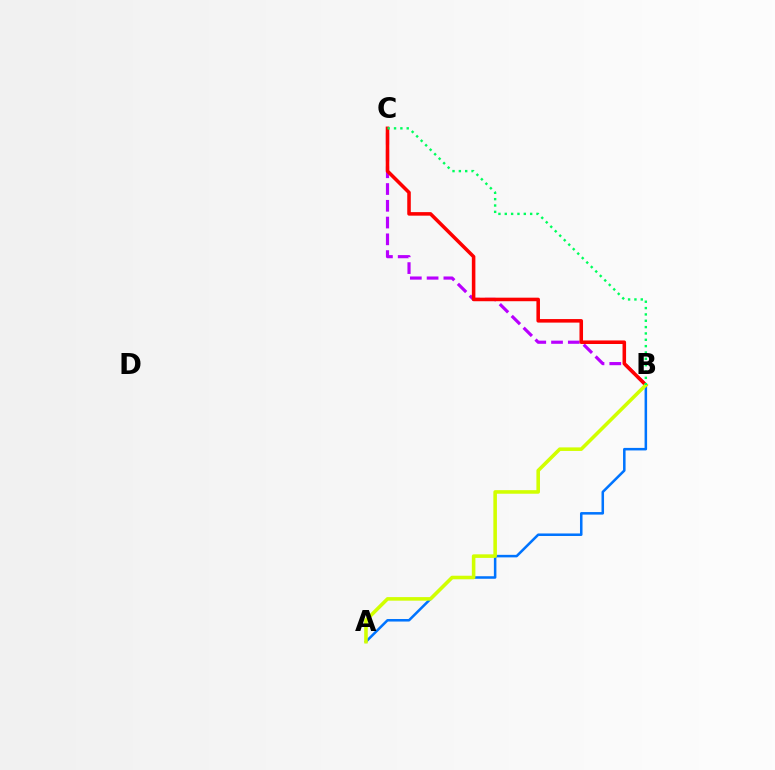{('B', 'C'): [{'color': '#b900ff', 'line_style': 'dashed', 'thickness': 2.28}, {'color': '#ff0000', 'line_style': 'solid', 'thickness': 2.55}, {'color': '#00ff5c', 'line_style': 'dotted', 'thickness': 1.72}], ('A', 'B'): [{'color': '#0074ff', 'line_style': 'solid', 'thickness': 1.82}, {'color': '#d1ff00', 'line_style': 'solid', 'thickness': 2.57}]}